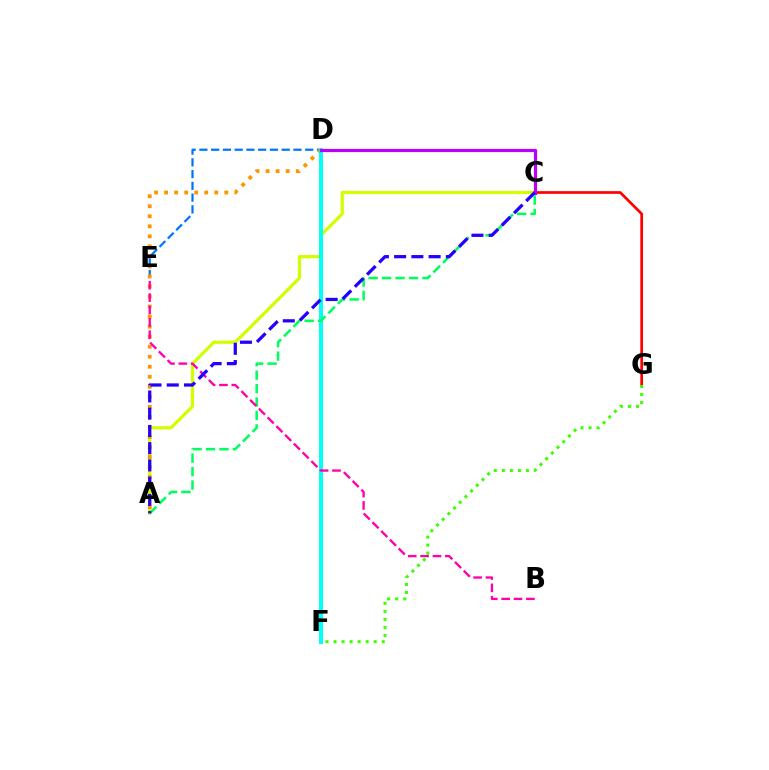{('A', 'C'): [{'color': '#d1ff00', 'line_style': 'solid', 'thickness': 2.34}, {'color': '#00ff5c', 'line_style': 'dashed', 'thickness': 1.83}, {'color': '#2500ff', 'line_style': 'dashed', 'thickness': 2.34}], ('C', 'G'): [{'color': '#ff0000', 'line_style': 'solid', 'thickness': 1.95}], ('D', 'E'): [{'color': '#0074ff', 'line_style': 'dashed', 'thickness': 1.6}], ('A', 'D'): [{'color': '#ff9400', 'line_style': 'dotted', 'thickness': 2.73}], ('D', 'F'): [{'color': '#00fff6', 'line_style': 'solid', 'thickness': 2.86}], ('B', 'E'): [{'color': '#ff00ac', 'line_style': 'dashed', 'thickness': 1.68}], ('F', 'G'): [{'color': '#3dff00', 'line_style': 'dotted', 'thickness': 2.18}], ('C', 'D'): [{'color': '#b900ff', 'line_style': 'solid', 'thickness': 2.3}]}